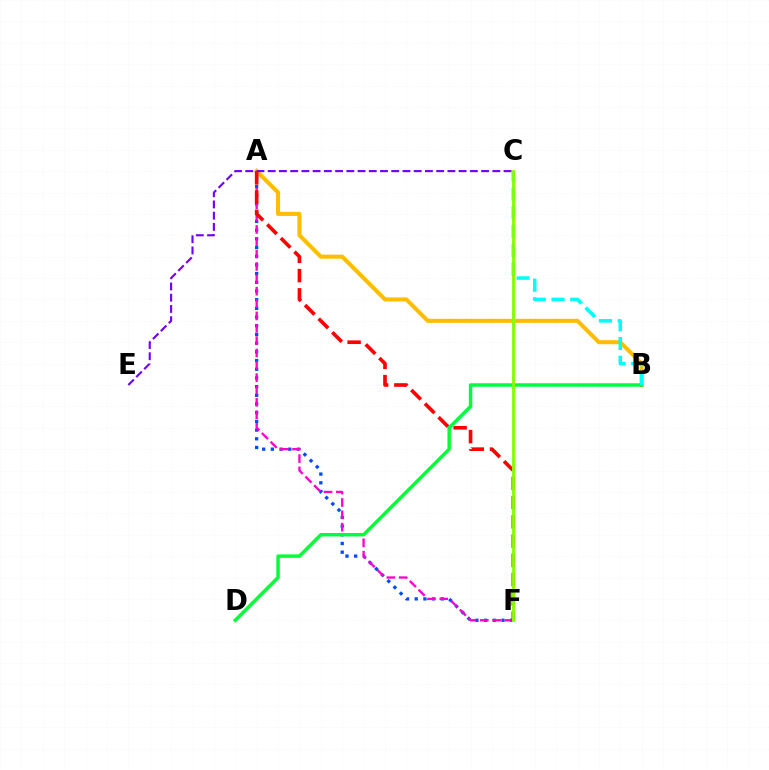{('A', 'B'): [{'color': '#ffbd00', 'line_style': 'solid', 'thickness': 2.9}], ('A', 'F'): [{'color': '#004bff', 'line_style': 'dotted', 'thickness': 2.36}, {'color': '#ff00cf', 'line_style': 'dashed', 'thickness': 1.68}, {'color': '#ff0000', 'line_style': 'dashed', 'thickness': 2.61}], ('B', 'D'): [{'color': '#00ff39', 'line_style': 'solid', 'thickness': 2.48}], ('B', 'C'): [{'color': '#00fff6', 'line_style': 'dashed', 'thickness': 2.55}], ('C', 'F'): [{'color': '#84ff00', 'line_style': 'solid', 'thickness': 2.08}], ('C', 'E'): [{'color': '#7200ff', 'line_style': 'dashed', 'thickness': 1.53}]}